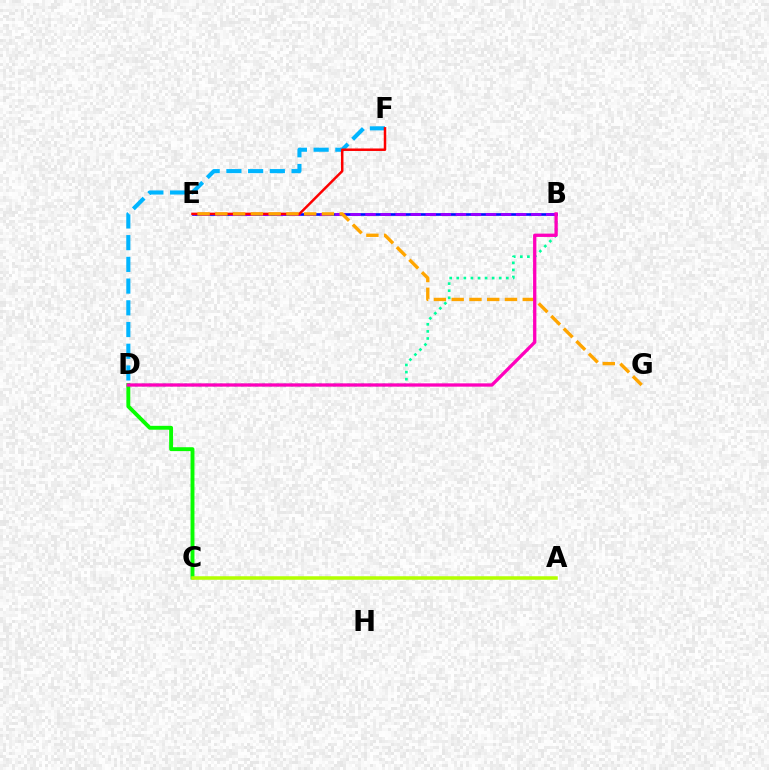{('B', 'D'): [{'color': '#00ff9d', 'line_style': 'dotted', 'thickness': 1.92}, {'color': '#ff00bd', 'line_style': 'solid', 'thickness': 2.38}], ('B', 'E'): [{'color': '#0010ff', 'line_style': 'solid', 'thickness': 1.91}, {'color': '#9b00ff', 'line_style': 'dashed', 'thickness': 2.05}], ('D', 'F'): [{'color': '#00b5ff', 'line_style': 'dashed', 'thickness': 2.95}], ('C', 'D'): [{'color': '#08ff00', 'line_style': 'solid', 'thickness': 2.8}], ('A', 'C'): [{'color': '#b3ff00', 'line_style': 'solid', 'thickness': 2.53}], ('E', 'F'): [{'color': '#ff0000', 'line_style': 'solid', 'thickness': 1.79}], ('E', 'G'): [{'color': '#ffa500', 'line_style': 'dashed', 'thickness': 2.41}]}